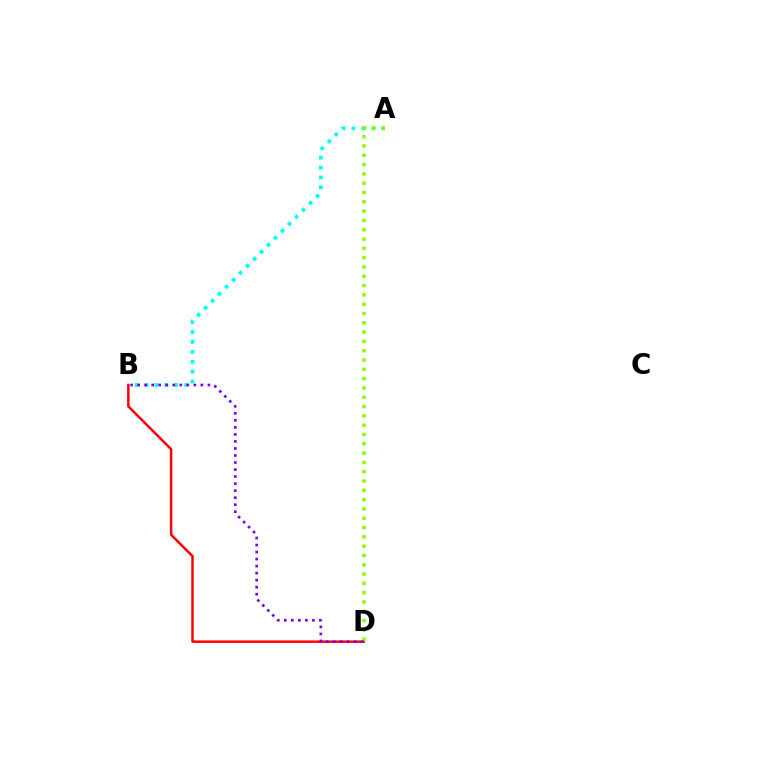{('A', 'B'): [{'color': '#00fff6', 'line_style': 'dotted', 'thickness': 2.69}], ('B', 'D'): [{'color': '#ff0000', 'line_style': 'solid', 'thickness': 1.79}, {'color': '#7200ff', 'line_style': 'dotted', 'thickness': 1.91}], ('A', 'D'): [{'color': '#84ff00', 'line_style': 'dotted', 'thickness': 2.53}]}